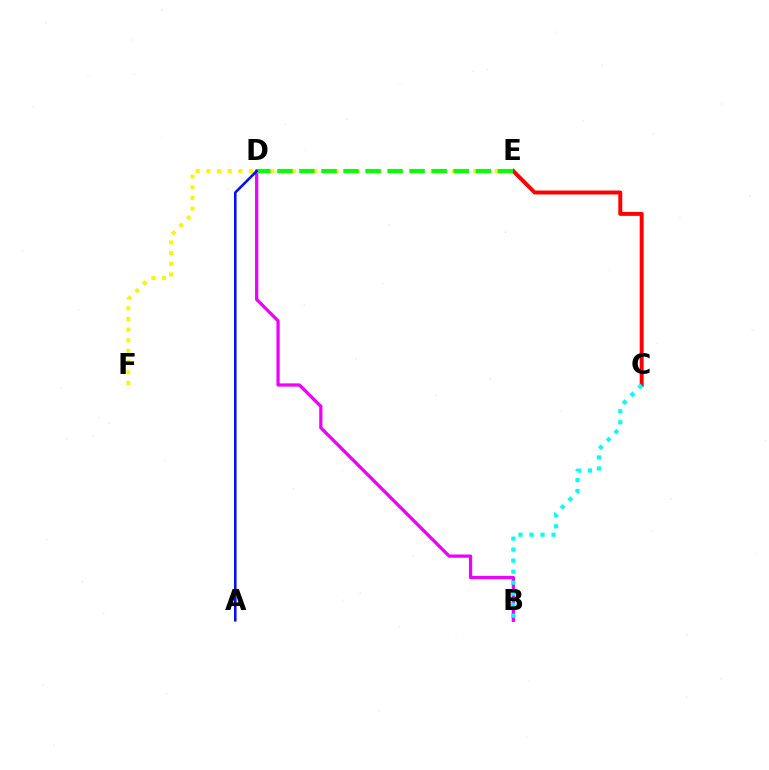{('E', 'F'): [{'color': '#fcf500', 'line_style': 'dotted', 'thickness': 2.9}], ('B', 'D'): [{'color': '#ee00ff', 'line_style': 'solid', 'thickness': 2.34}], ('C', 'E'): [{'color': '#ff0000', 'line_style': 'solid', 'thickness': 2.84}], ('D', 'E'): [{'color': '#08ff00', 'line_style': 'dashed', 'thickness': 2.99}], ('A', 'D'): [{'color': '#0010ff', 'line_style': 'solid', 'thickness': 1.85}], ('B', 'C'): [{'color': '#00fff6', 'line_style': 'dotted', 'thickness': 2.99}]}